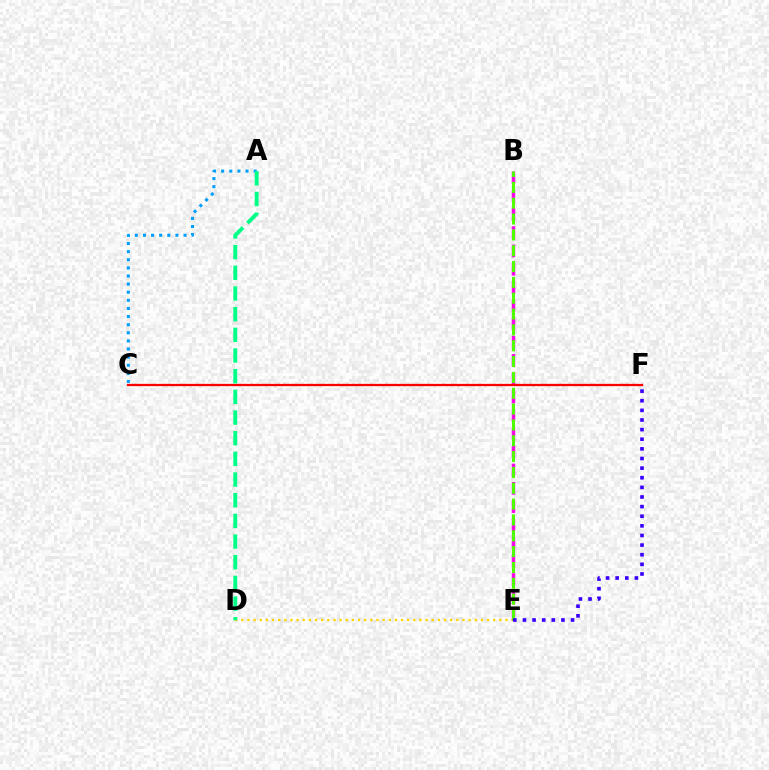{('D', 'E'): [{'color': '#ffd500', 'line_style': 'dotted', 'thickness': 1.67}], ('B', 'E'): [{'color': '#ff00ed', 'line_style': 'dashed', 'thickness': 2.48}, {'color': '#4fff00', 'line_style': 'dashed', 'thickness': 2.15}], ('A', 'C'): [{'color': '#009eff', 'line_style': 'dotted', 'thickness': 2.21}], ('C', 'F'): [{'color': '#ff0000', 'line_style': 'solid', 'thickness': 1.65}], ('E', 'F'): [{'color': '#3700ff', 'line_style': 'dotted', 'thickness': 2.61}], ('A', 'D'): [{'color': '#00ff86', 'line_style': 'dashed', 'thickness': 2.81}]}